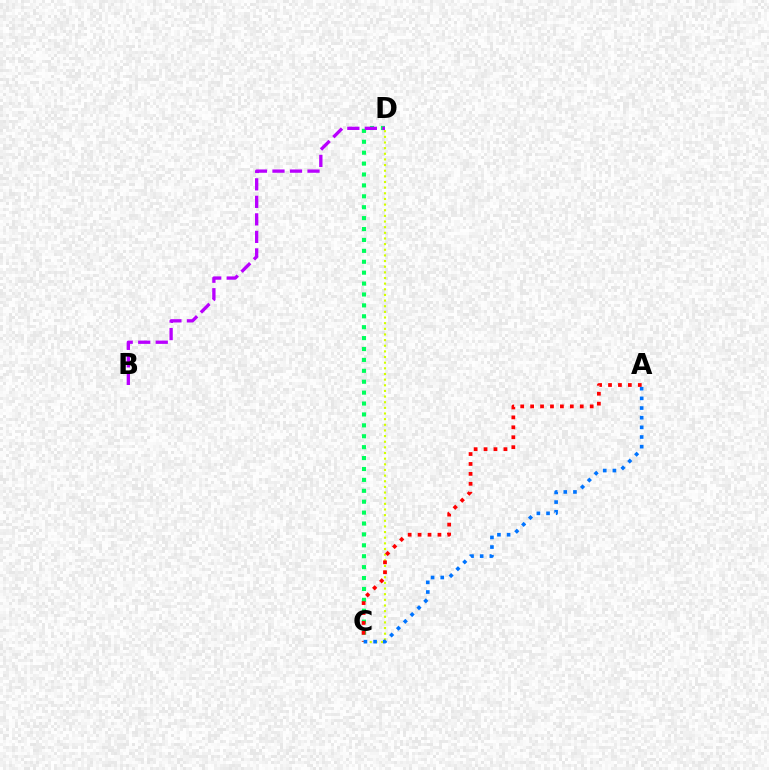{('C', 'D'): [{'color': '#00ff5c', 'line_style': 'dotted', 'thickness': 2.96}, {'color': '#d1ff00', 'line_style': 'dotted', 'thickness': 1.53}], ('A', 'C'): [{'color': '#ff0000', 'line_style': 'dotted', 'thickness': 2.7}, {'color': '#0074ff', 'line_style': 'dotted', 'thickness': 2.62}], ('B', 'D'): [{'color': '#b900ff', 'line_style': 'dashed', 'thickness': 2.38}]}